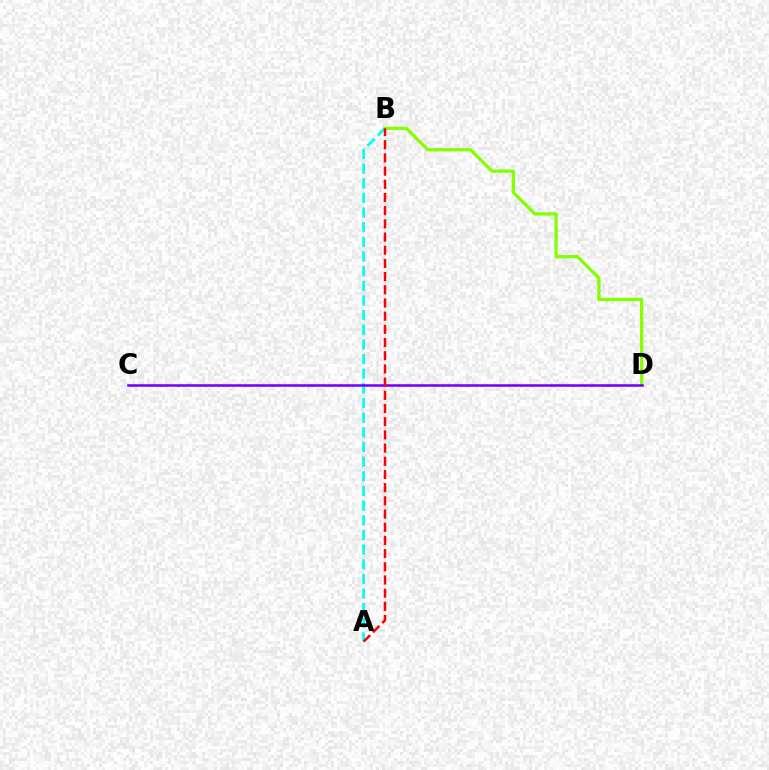{('A', 'B'): [{'color': '#00fff6', 'line_style': 'dashed', 'thickness': 1.99}, {'color': '#ff0000', 'line_style': 'dashed', 'thickness': 1.79}], ('B', 'D'): [{'color': '#84ff00', 'line_style': 'solid', 'thickness': 2.35}], ('C', 'D'): [{'color': '#7200ff', 'line_style': 'solid', 'thickness': 1.84}]}